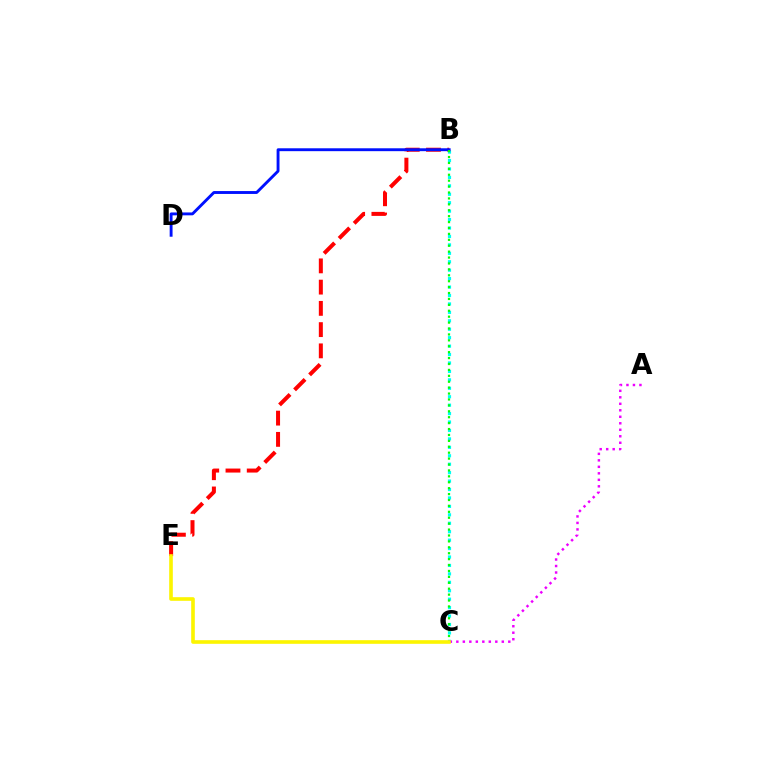{('B', 'E'): [{'color': '#ff0000', 'line_style': 'dashed', 'thickness': 2.89}], ('B', 'C'): [{'color': '#00fff6', 'line_style': 'dotted', 'thickness': 2.29}, {'color': '#08ff00', 'line_style': 'dotted', 'thickness': 1.61}], ('B', 'D'): [{'color': '#0010ff', 'line_style': 'solid', 'thickness': 2.08}], ('A', 'C'): [{'color': '#ee00ff', 'line_style': 'dotted', 'thickness': 1.76}], ('C', 'E'): [{'color': '#fcf500', 'line_style': 'solid', 'thickness': 2.61}]}